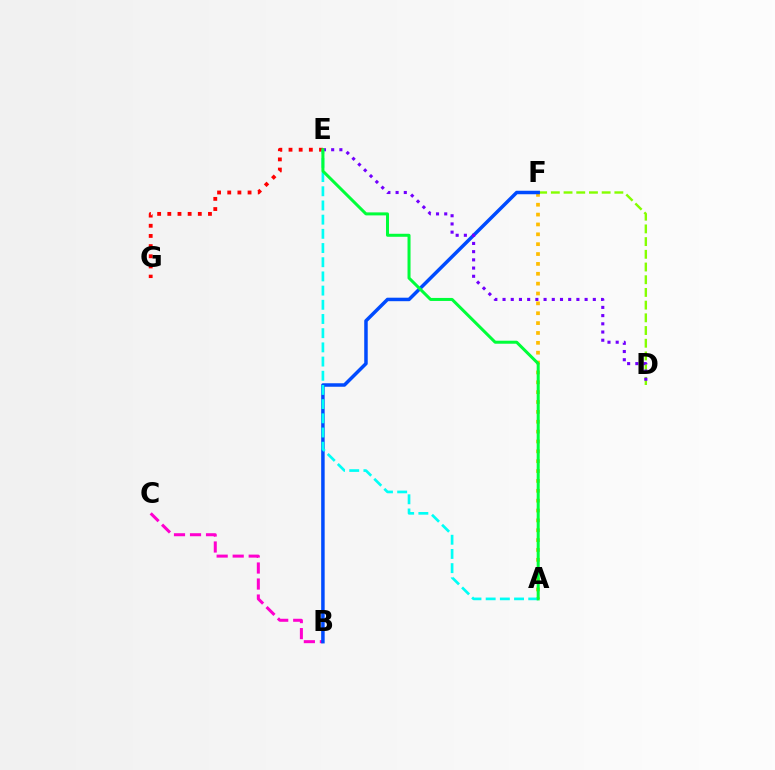{('E', 'G'): [{'color': '#ff0000', 'line_style': 'dotted', 'thickness': 2.76}], ('D', 'F'): [{'color': '#84ff00', 'line_style': 'dashed', 'thickness': 1.73}], ('A', 'F'): [{'color': '#ffbd00', 'line_style': 'dotted', 'thickness': 2.68}], ('B', 'C'): [{'color': '#ff00cf', 'line_style': 'dashed', 'thickness': 2.18}], ('B', 'F'): [{'color': '#004bff', 'line_style': 'solid', 'thickness': 2.51}], ('A', 'E'): [{'color': '#00fff6', 'line_style': 'dashed', 'thickness': 1.93}, {'color': '#00ff39', 'line_style': 'solid', 'thickness': 2.17}], ('D', 'E'): [{'color': '#7200ff', 'line_style': 'dotted', 'thickness': 2.23}]}